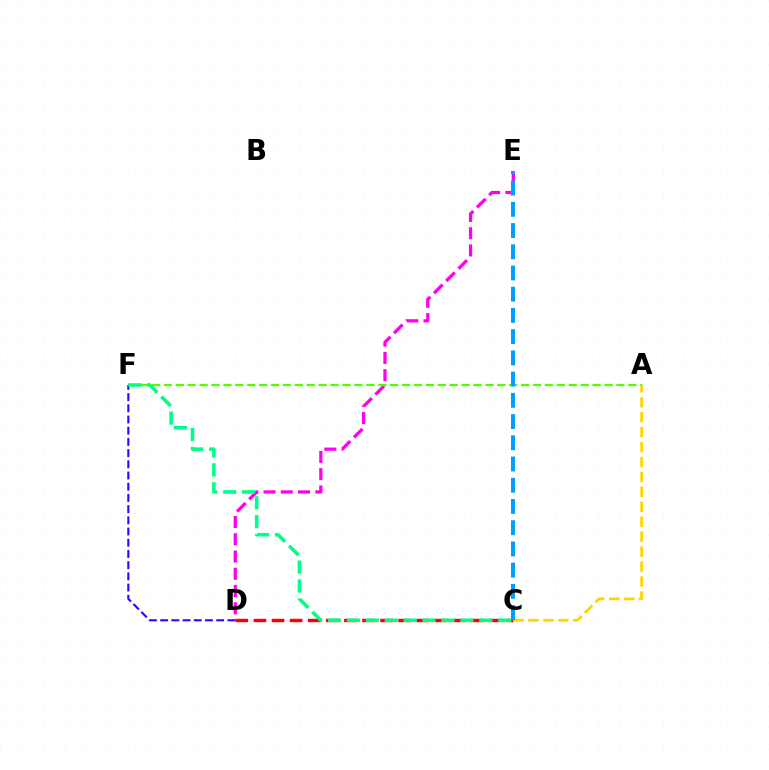{('D', 'E'): [{'color': '#ff00ed', 'line_style': 'dashed', 'thickness': 2.35}], ('C', 'D'): [{'color': '#ff0000', 'line_style': 'dashed', 'thickness': 2.46}], ('A', 'F'): [{'color': '#4fff00', 'line_style': 'dashed', 'thickness': 1.62}], ('A', 'C'): [{'color': '#ffd500', 'line_style': 'dashed', 'thickness': 2.03}], ('C', 'E'): [{'color': '#009eff', 'line_style': 'dashed', 'thickness': 2.88}], ('D', 'F'): [{'color': '#3700ff', 'line_style': 'dashed', 'thickness': 1.52}], ('C', 'F'): [{'color': '#00ff86', 'line_style': 'dashed', 'thickness': 2.57}]}